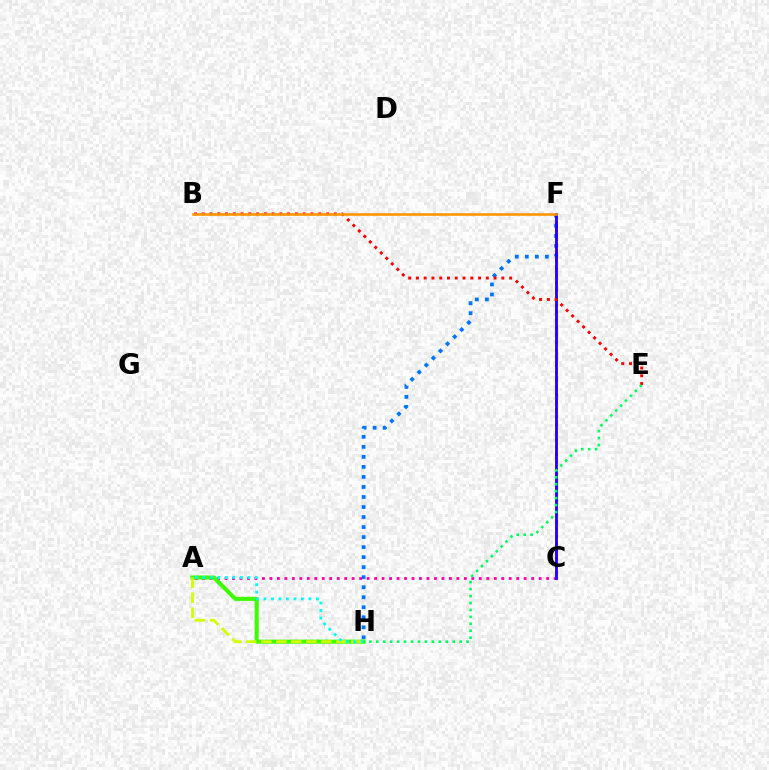{('F', 'H'): [{'color': '#0074ff', 'line_style': 'dotted', 'thickness': 2.72}], ('C', 'F'): [{'color': '#b900ff', 'line_style': 'dotted', 'thickness': 2.02}, {'color': '#2500ff', 'line_style': 'solid', 'thickness': 2.05}], ('A', 'C'): [{'color': '#ff00ac', 'line_style': 'dotted', 'thickness': 2.03}], ('A', 'H'): [{'color': '#3dff00', 'line_style': 'solid', 'thickness': 2.93}, {'color': '#d1ff00', 'line_style': 'dashed', 'thickness': 2.04}, {'color': '#00fff6', 'line_style': 'dotted', 'thickness': 2.04}], ('B', 'E'): [{'color': '#ff0000', 'line_style': 'dotted', 'thickness': 2.11}], ('E', 'H'): [{'color': '#00ff5c', 'line_style': 'dotted', 'thickness': 1.89}], ('B', 'F'): [{'color': '#ff9400', 'line_style': 'solid', 'thickness': 1.87}]}